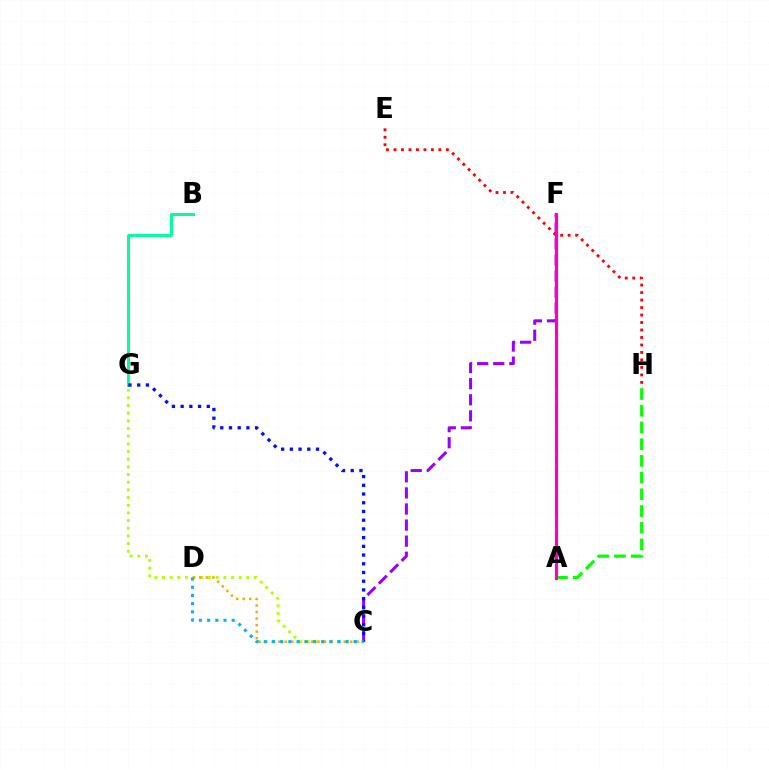{('B', 'G'): [{'color': '#00ff9d', 'line_style': 'solid', 'thickness': 2.14}], ('C', 'G'): [{'color': '#b3ff00', 'line_style': 'dotted', 'thickness': 2.08}, {'color': '#0010ff', 'line_style': 'dotted', 'thickness': 2.37}], ('A', 'H'): [{'color': '#08ff00', 'line_style': 'dashed', 'thickness': 2.27}], ('C', 'D'): [{'color': '#ffa500', 'line_style': 'dotted', 'thickness': 1.78}, {'color': '#00b5ff', 'line_style': 'dotted', 'thickness': 2.23}], ('C', 'F'): [{'color': '#9b00ff', 'line_style': 'dashed', 'thickness': 2.19}], ('E', 'H'): [{'color': '#ff0000', 'line_style': 'dotted', 'thickness': 2.03}], ('A', 'F'): [{'color': '#ff00bd', 'line_style': 'solid', 'thickness': 2.3}]}